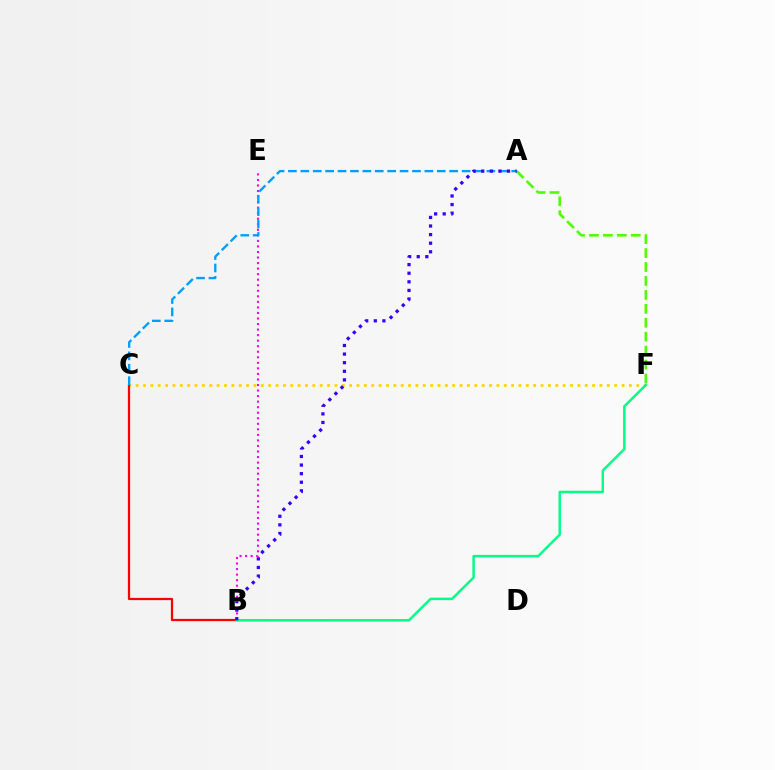{('C', 'F'): [{'color': '#ffd500', 'line_style': 'dotted', 'thickness': 2.0}], ('B', 'C'): [{'color': '#ff0000', 'line_style': 'solid', 'thickness': 1.61}], ('B', 'E'): [{'color': '#ff00ed', 'line_style': 'dotted', 'thickness': 1.51}], ('B', 'F'): [{'color': '#00ff86', 'line_style': 'solid', 'thickness': 1.79}], ('A', 'F'): [{'color': '#4fff00', 'line_style': 'dashed', 'thickness': 1.89}], ('A', 'C'): [{'color': '#009eff', 'line_style': 'dashed', 'thickness': 1.69}], ('A', 'B'): [{'color': '#3700ff', 'line_style': 'dotted', 'thickness': 2.33}]}